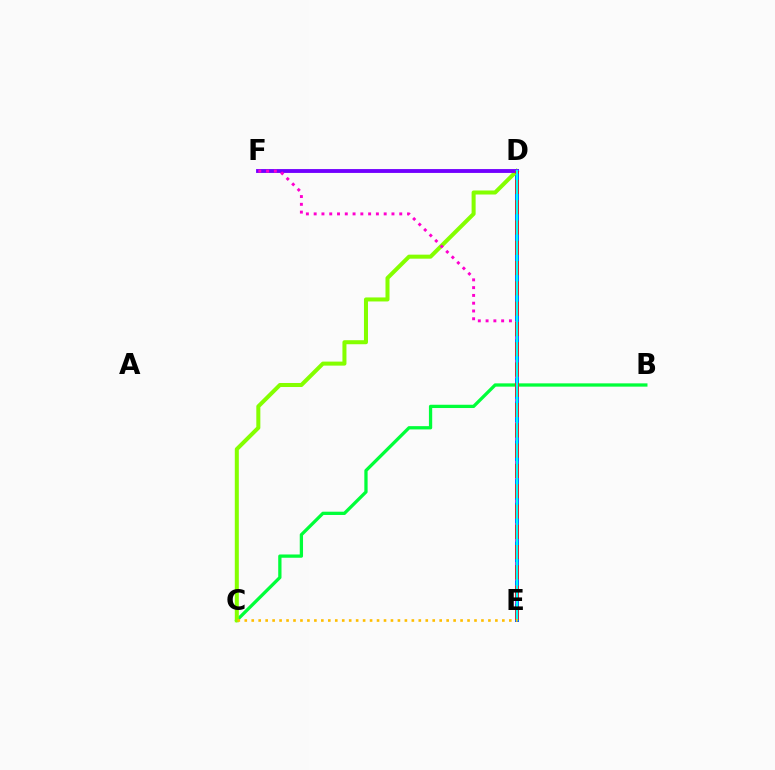{('D', 'E'): [{'color': '#004bff', 'line_style': 'solid', 'thickness': 2.84}, {'color': '#ff0000', 'line_style': 'dashed', 'thickness': 2.76}, {'color': '#00fff6', 'line_style': 'solid', 'thickness': 1.72}], ('B', 'C'): [{'color': '#00ff39', 'line_style': 'solid', 'thickness': 2.36}], ('C', 'D'): [{'color': '#84ff00', 'line_style': 'solid', 'thickness': 2.9}], ('D', 'F'): [{'color': '#7200ff', 'line_style': 'solid', 'thickness': 2.78}], ('E', 'F'): [{'color': '#ff00cf', 'line_style': 'dotted', 'thickness': 2.11}], ('C', 'E'): [{'color': '#ffbd00', 'line_style': 'dotted', 'thickness': 1.89}]}